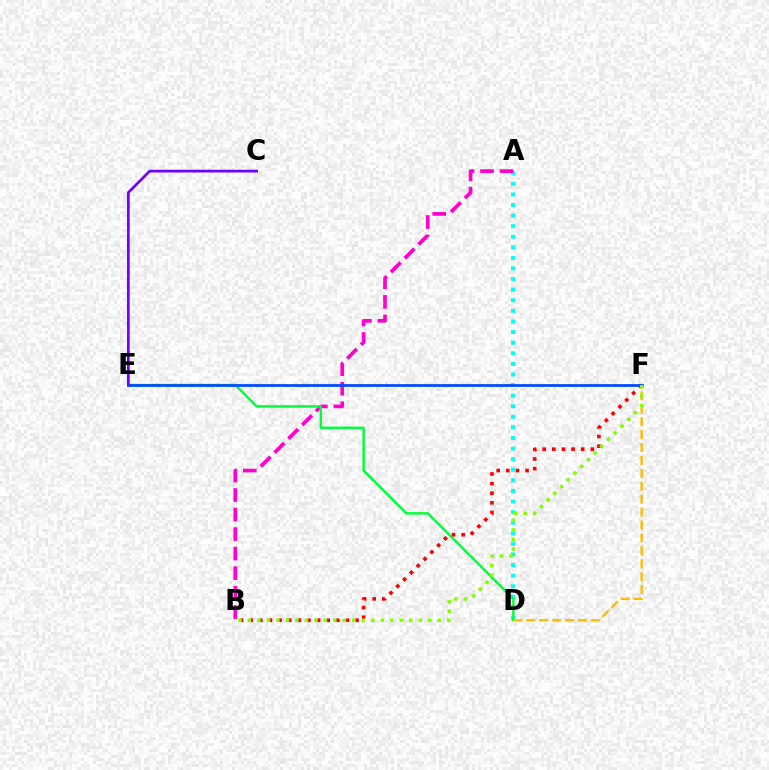{('A', 'D'): [{'color': '#00fff6', 'line_style': 'dotted', 'thickness': 2.88}], ('A', 'B'): [{'color': '#ff00cf', 'line_style': 'dashed', 'thickness': 2.65}], ('D', 'E'): [{'color': '#00ff39', 'line_style': 'solid', 'thickness': 1.75}], ('B', 'F'): [{'color': '#ff0000', 'line_style': 'dotted', 'thickness': 2.62}, {'color': '#84ff00', 'line_style': 'dotted', 'thickness': 2.58}], ('D', 'F'): [{'color': '#ffbd00', 'line_style': 'dashed', 'thickness': 1.75}], ('E', 'F'): [{'color': '#004bff', 'line_style': 'solid', 'thickness': 1.98}], ('C', 'E'): [{'color': '#7200ff', 'line_style': 'solid', 'thickness': 1.97}]}